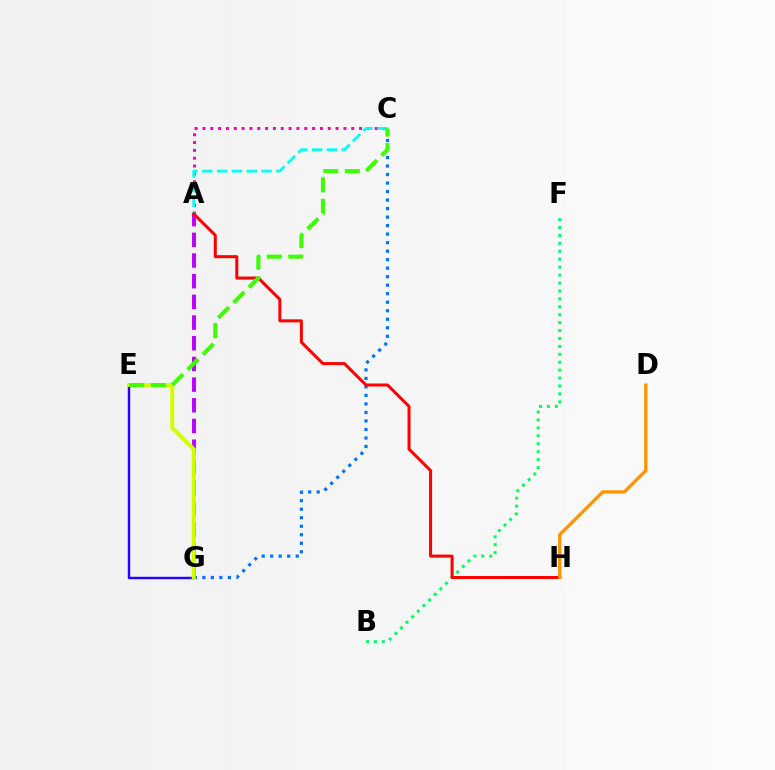{('A', 'C'): [{'color': '#ff00ac', 'line_style': 'dotted', 'thickness': 2.13}, {'color': '#00fff6', 'line_style': 'dashed', 'thickness': 2.01}], ('C', 'G'): [{'color': '#0074ff', 'line_style': 'dotted', 'thickness': 2.31}], ('A', 'G'): [{'color': '#b900ff', 'line_style': 'dashed', 'thickness': 2.81}], ('E', 'G'): [{'color': '#2500ff', 'line_style': 'solid', 'thickness': 1.75}, {'color': '#d1ff00', 'line_style': 'solid', 'thickness': 2.89}], ('B', 'F'): [{'color': '#00ff5c', 'line_style': 'dotted', 'thickness': 2.15}], ('A', 'H'): [{'color': '#ff0000', 'line_style': 'solid', 'thickness': 2.17}], ('D', 'H'): [{'color': '#ff9400', 'line_style': 'solid', 'thickness': 2.39}], ('C', 'E'): [{'color': '#3dff00', 'line_style': 'dashed', 'thickness': 2.93}]}